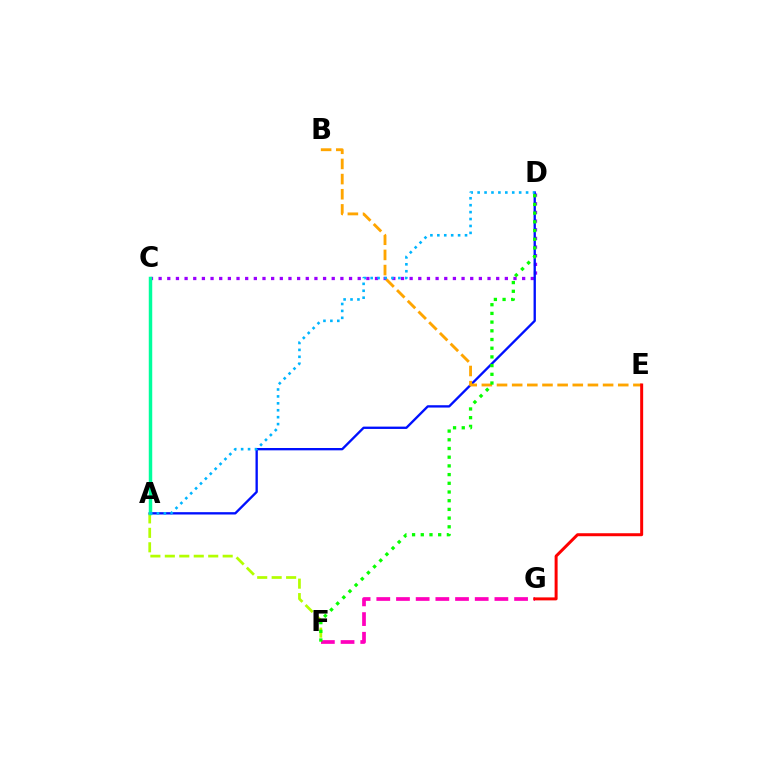{('A', 'F'): [{'color': '#b3ff00', 'line_style': 'dashed', 'thickness': 1.96}], ('C', 'D'): [{'color': '#9b00ff', 'line_style': 'dotted', 'thickness': 2.35}], ('A', 'D'): [{'color': '#0010ff', 'line_style': 'solid', 'thickness': 1.68}, {'color': '#00b5ff', 'line_style': 'dotted', 'thickness': 1.88}], ('F', 'G'): [{'color': '#ff00bd', 'line_style': 'dashed', 'thickness': 2.67}], ('B', 'E'): [{'color': '#ffa500', 'line_style': 'dashed', 'thickness': 2.06}], ('A', 'C'): [{'color': '#00ff9d', 'line_style': 'solid', 'thickness': 2.49}], ('D', 'F'): [{'color': '#08ff00', 'line_style': 'dotted', 'thickness': 2.36}], ('E', 'G'): [{'color': '#ff0000', 'line_style': 'solid', 'thickness': 2.15}]}